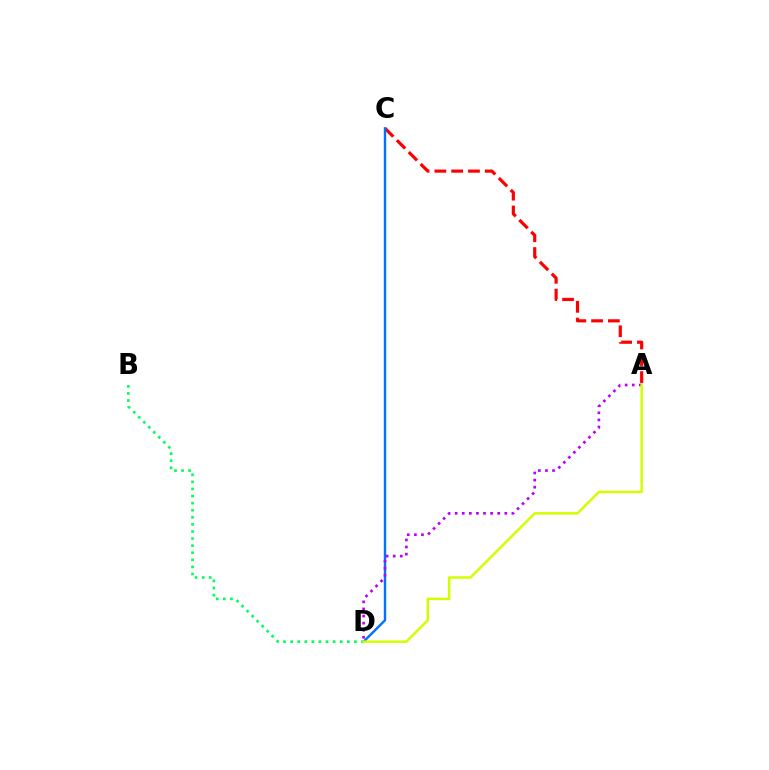{('A', 'C'): [{'color': '#ff0000', 'line_style': 'dashed', 'thickness': 2.28}], ('C', 'D'): [{'color': '#0074ff', 'line_style': 'solid', 'thickness': 1.73}], ('A', 'D'): [{'color': '#b900ff', 'line_style': 'dotted', 'thickness': 1.93}, {'color': '#d1ff00', 'line_style': 'solid', 'thickness': 1.8}], ('B', 'D'): [{'color': '#00ff5c', 'line_style': 'dotted', 'thickness': 1.93}]}